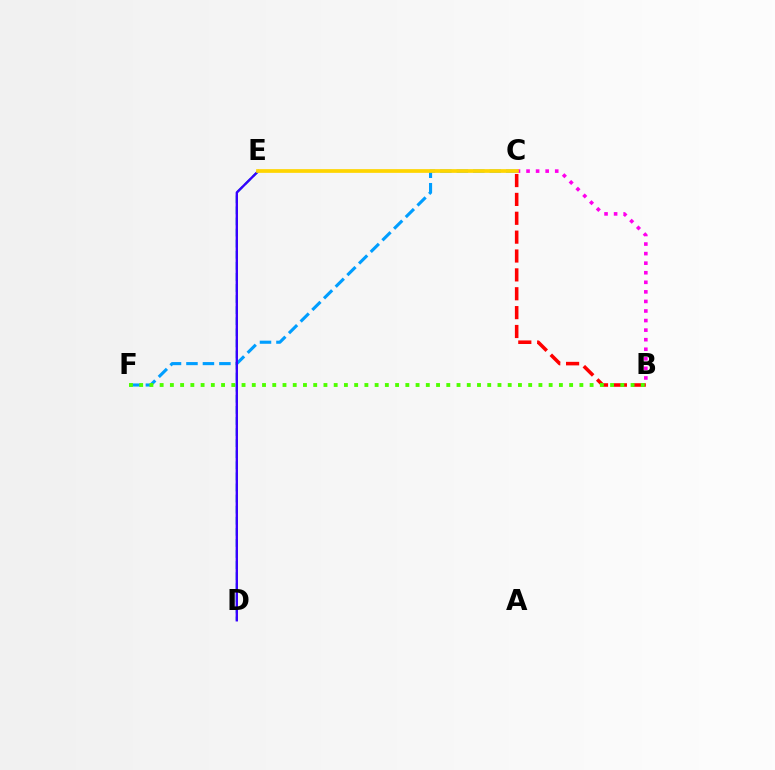{('B', 'C'): [{'color': '#ff00ed', 'line_style': 'dotted', 'thickness': 2.6}, {'color': '#ff0000', 'line_style': 'dashed', 'thickness': 2.56}], ('C', 'F'): [{'color': '#009eff', 'line_style': 'dashed', 'thickness': 2.24}], ('D', 'E'): [{'color': '#00ff86', 'line_style': 'dashed', 'thickness': 1.51}, {'color': '#3700ff', 'line_style': 'solid', 'thickness': 1.7}], ('B', 'F'): [{'color': '#4fff00', 'line_style': 'dotted', 'thickness': 2.78}], ('C', 'E'): [{'color': '#ffd500', 'line_style': 'solid', 'thickness': 2.67}]}